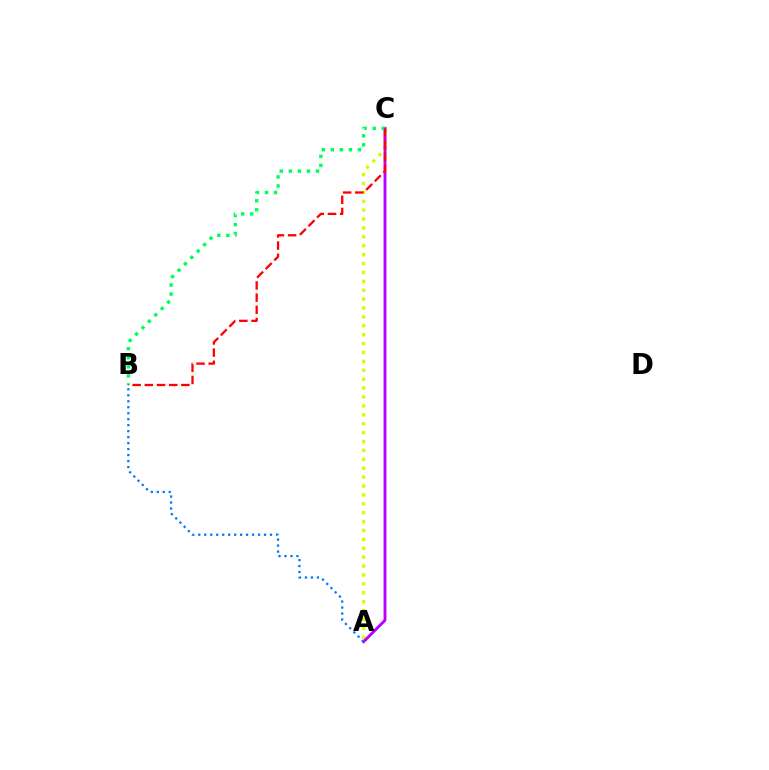{('A', 'C'): [{'color': '#d1ff00', 'line_style': 'dotted', 'thickness': 2.42}, {'color': '#b900ff', 'line_style': 'solid', 'thickness': 2.07}], ('A', 'B'): [{'color': '#0074ff', 'line_style': 'dotted', 'thickness': 1.62}], ('B', 'C'): [{'color': '#00ff5c', 'line_style': 'dotted', 'thickness': 2.46}, {'color': '#ff0000', 'line_style': 'dashed', 'thickness': 1.65}]}